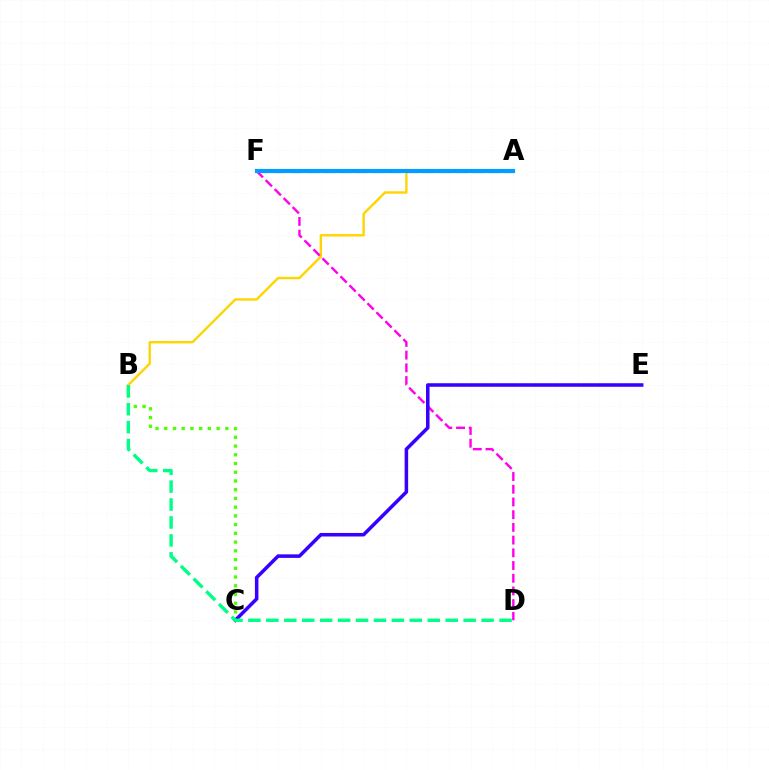{('A', 'F'): [{'color': '#ff0000', 'line_style': 'dashed', 'thickness': 2.24}, {'color': '#009eff', 'line_style': 'solid', 'thickness': 2.99}], ('A', 'B'): [{'color': '#ffd500', 'line_style': 'solid', 'thickness': 1.73}], ('D', 'F'): [{'color': '#ff00ed', 'line_style': 'dashed', 'thickness': 1.73}], ('C', 'E'): [{'color': '#3700ff', 'line_style': 'solid', 'thickness': 2.54}], ('B', 'C'): [{'color': '#4fff00', 'line_style': 'dotted', 'thickness': 2.37}], ('B', 'D'): [{'color': '#00ff86', 'line_style': 'dashed', 'thickness': 2.44}]}